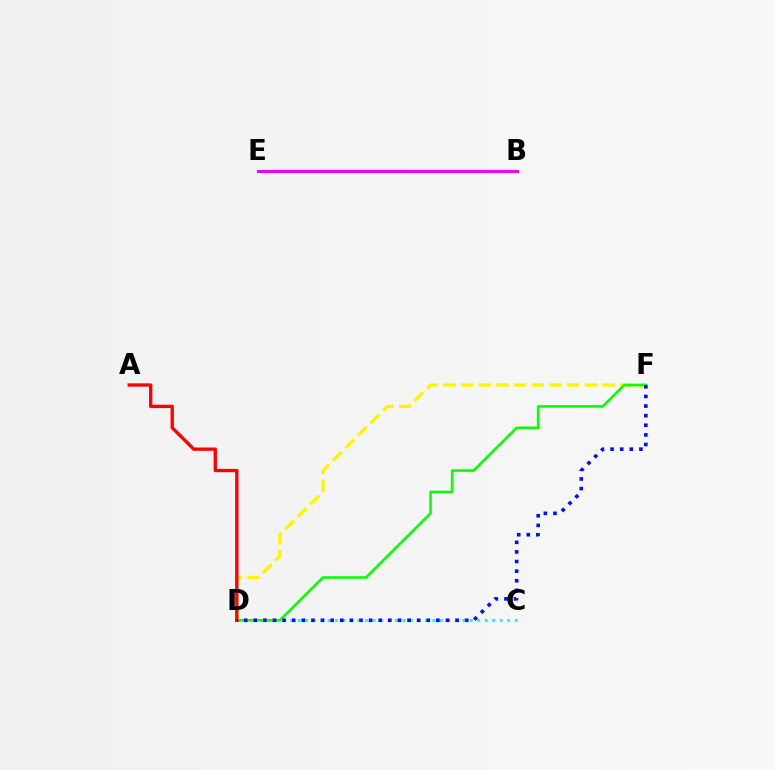{('D', 'F'): [{'color': '#fcf500', 'line_style': 'dashed', 'thickness': 2.4}, {'color': '#08ff00', 'line_style': 'solid', 'thickness': 1.87}, {'color': '#0010ff', 'line_style': 'dotted', 'thickness': 2.61}], ('C', 'D'): [{'color': '#00fff6', 'line_style': 'dotted', 'thickness': 2.03}], ('A', 'D'): [{'color': '#ff0000', 'line_style': 'solid', 'thickness': 2.4}], ('B', 'E'): [{'color': '#ee00ff', 'line_style': 'solid', 'thickness': 2.17}]}